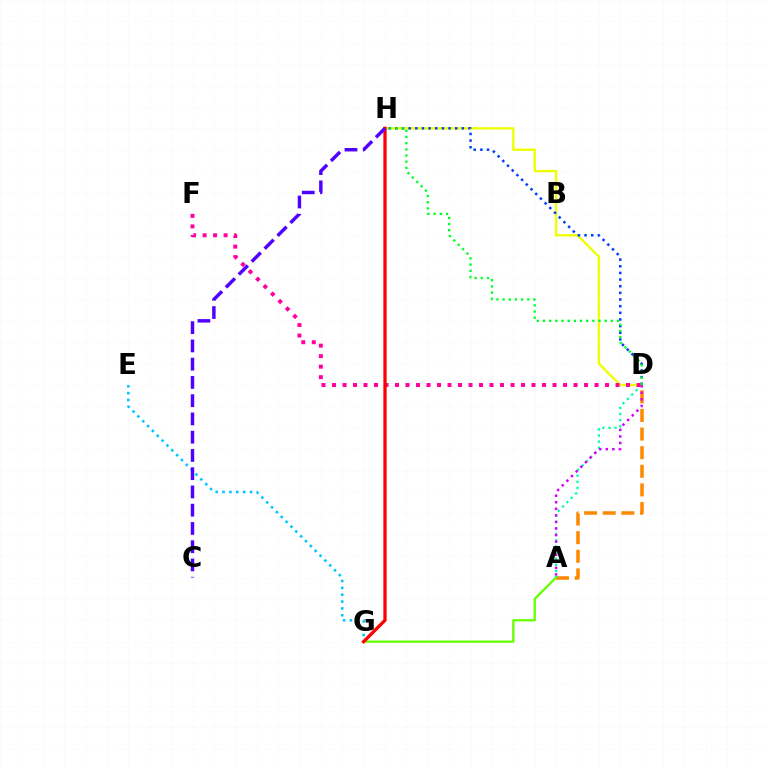{('A', 'D'): [{'color': '#ff8800', 'line_style': 'dashed', 'thickness': 2.53}, {'color': '#00ffaf', 'line_style': 'dotted', 'thickness': 1.66}, {'color': '#d600ff', 'line_style': 'dotted', 'thickness': 1.78}], ('A', 'G'): [{'color': '#66ff00', 'line_style': 'solid', 'thickness': 1.66}], ('E', 'G'): [{'color': '#00c7ff', 'line_style': 'dotted', 'thickness': 1.86}], ('D', 'H'): [{'color': '#eeff00', 'line_style': 'solid', 'thickness': 1.7}, {'color': '#003fff', 'line_style': 'dotted', 'thickness': 1.81}, {'color': '#00ff27', 'line_style': 'dotted', 'thickness': 1.68}], ('D', 'F'): [{'color': '#ff00a0', 'line_style': 'dotted', 'thickness': 2.85}], ('G', 'H'): [{'color': '#ff0000', 'line_style': 'solid', 'thickness': 2.37}], ('C', 'H'): [{'color': '#4f00ff', 'line_style': 'dashed', 'thickness': 2.48}]}